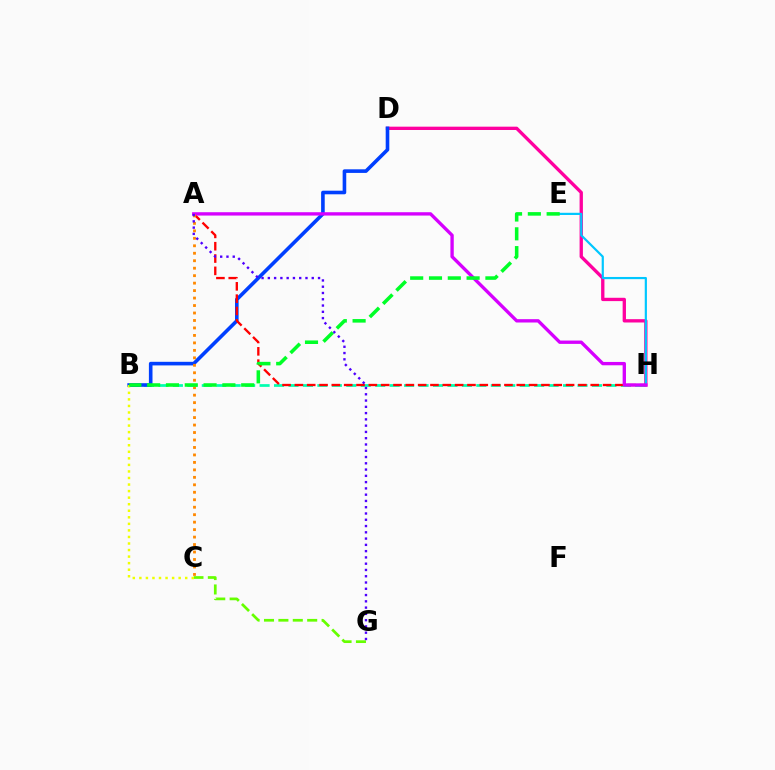{('D', 'H'): [{'color': '#ff00a0', 'line_style': 'solid', 'thickness': 2.39}], ('B', 'H'): [{'color': '#00ffaf', 'line_style': 'dashed', 'thickness': 1.96}], ('B', 'D'): [{'color': '#003fff', 'line_style': 'solid', 'thickness': 2.6}], ('A', 'H'): [{'color': '#ff0000', 'line_style': 'dashed', 'thickness': 1.67}, {'color': '#d600ff', 'line_style': 'solid', 'thickness': 2.4}], ('E', 'H'): [{'color': '#00c7ff', 'line_style': 'solid', 'thickness': 1.58}], ('C', 'G'): [{'color': '#66ff00', 'line_style': 'dashed', 'thickness': 1.96}], ('B', 'C'): [{'color': '#eeff00', 'line_style': 'dotted', 'thickness': 1.78}], ('A', 'C'): [{'color': '#ff8800', 'line_style': 'dotted', 'thickness': 2.03}], ('B', 'E'): [{'color': '#00ff27', 'line_style': 'dashed', 'thickness': 2.55}], ('A', 'G'): [{'color': '#4f00ff', 'line_style': 'dotted', 'thickness': 1.7}]}